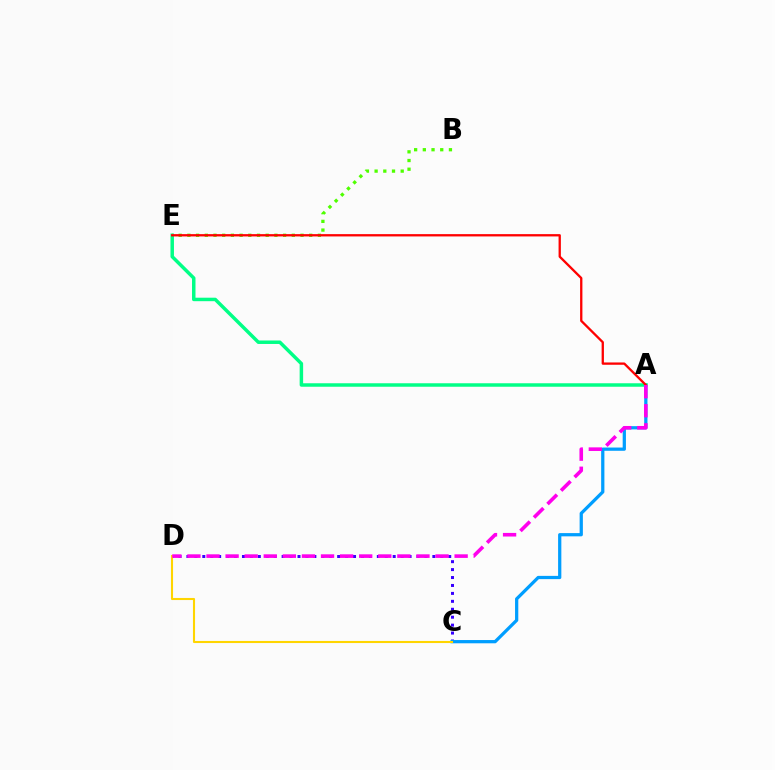{('C', 'D'): [{'color': '#3700ff', 'line_style': 'dotted', 'thickness': 2.16}, {'color': '#ffd500', 'line_style': 'solid', 'thickness': 1.51}], ('B', 'E'): [{'color': '#4fff00', 'line_style': 'dotted', 'thickness': 2.36}], ('A', 'C'): [{'color': '#009eff', 'line_style': 'solid', 'thickness': 2.34}], ('A', 'E'): [{'color': '#00ff86', 'line_style': 'solid', 'thickness': 2.51}, {'color': '#ff0000', 'line_style': 'solid', 'thickness': 1.66}], ('A', 'D'): [{'color': '#ff00ed', 'line_style': 'dashed', 'thickness': 2.59}]}